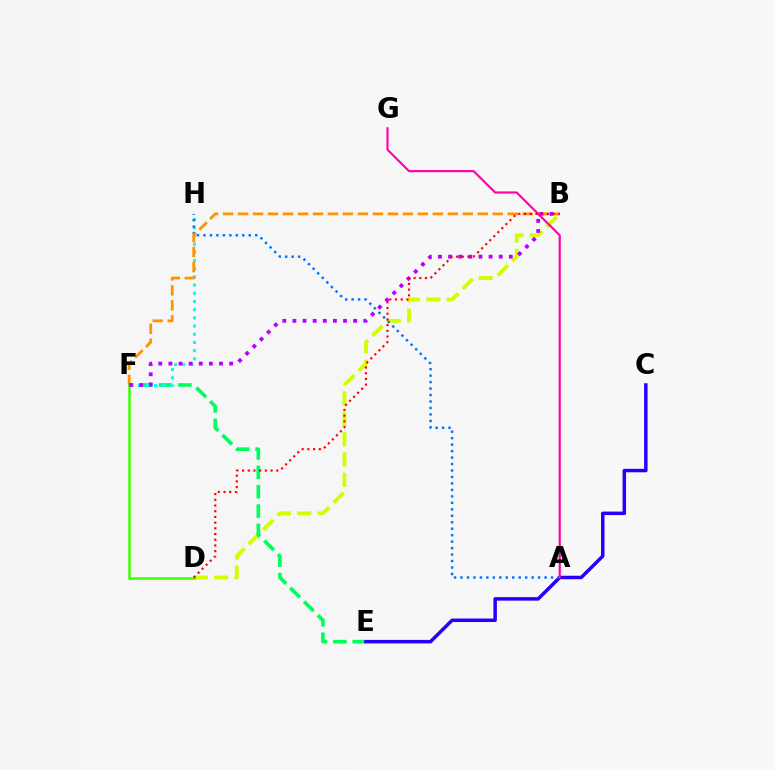{('B', 'D'): [{'color': '#d1ff00', 'line_style': 'dashed', 'thickness': 2.76}, {'color': '#ff0000', 'line_style': 'dotted', 'thickness': 1.55}], ('E', 'F'): [{'color': '#00ff5c', 'line_style': 'dashed', 'thickness': 2.63}], ('F', 'H'): [{'color': '#00fff6', 'line_style': 'dotted', 'thickness': 2.23}], ('C', 'E'): [{'color': '#2500ff', 'line_style': 'solid', 'thickness': 2.52}], ('A', 'H'): [{'color': '#0074ff', 'line_style': 'dotted', 'thickness': 1.76}], ('B', 'F'): [{'color': '#ff9400', 'line_style': 'dashed', 'thickness': 2.03}, {'color': '#b900ff', 'line_style': 'dotted', 'thickness': 2.75}], ('D', 'F'): [{'color': '#3dff00', 'line_style': 'solid', 'thickness': 1.81}], ('A', 'G'): [{'color': '#ff00ac', 'line_style': 'solid', 'thickness': 1.55}]}